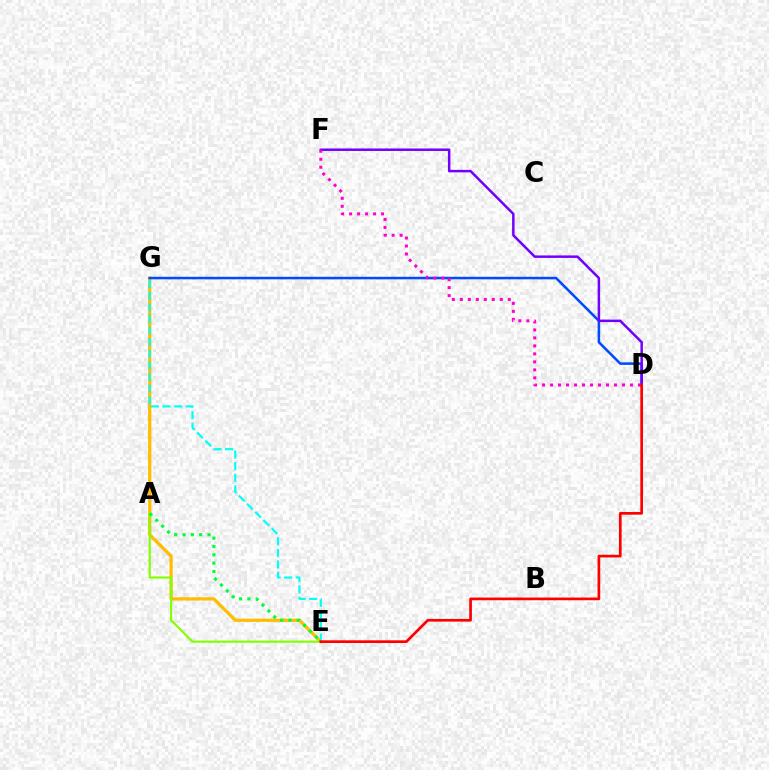{('E', 'G'): [{'color': '#ffbd00', 'line_style': 'solid', 'thickness': 2.33}, {'color': '#00fff6', 'line_style': 'dashed', 'thickness': 1.58}], ('D', 'G'): [{'color': '#004bff', 'line_style': 'solid', 'thickness': 1.82}], ('A', 'E'): [{'color': '#84ff00', 'line_style': 'solid', 'thickness': 1.57}, {'color': '#00ff39', 'line_style': 'dotted', 'thickness': 2.26}], ('D', 'F'): [{'color': '#7200ff', 'line_style': 'solid', 'thickness': 1.79}, {'color': '#ff00cf', 'line_style': 'dotted', 'thickness': 2.17}], ('D', 'E'): [{'color': '#ff0000', 'line_style': 'solid', 'thickness': 1.94}]}